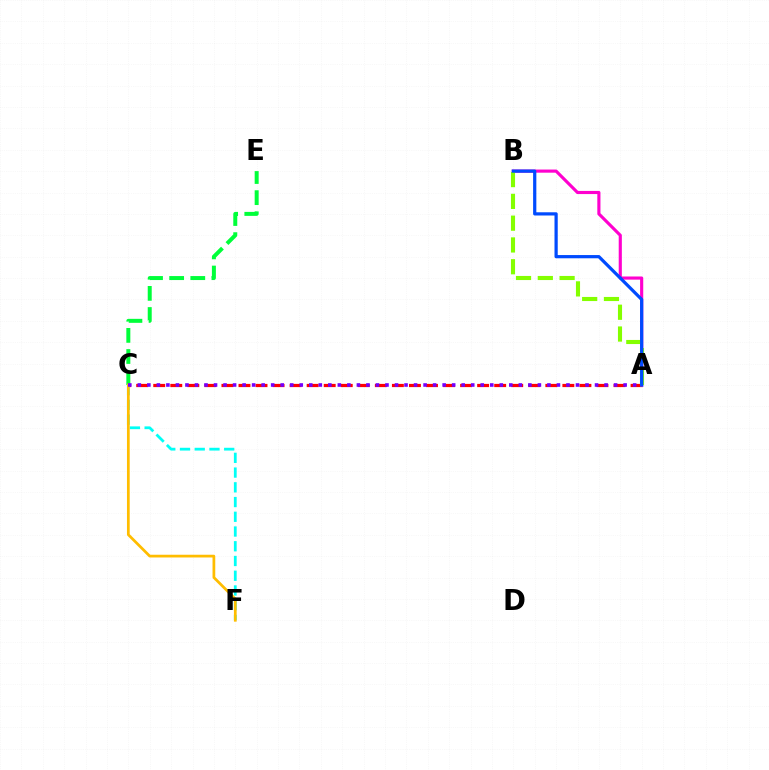{('C', 'E'): [{'color': '#00ff39', 'line_style': 'dashed', 'thickness': 2.87}], ('A', 'C'): [{'color': '#ff0000', 'line_style': 'dashed', 'thickness': 2.32}, {'color': '#7200ff', 'line_style': 'dotted', 'thickness': 2.59}], ('C', 'F'): [{'color': '#00fff6', 'line_style': 'dashed', 'thickness': 2.0}, {'color': '#ffbd00', 'line_style': 'solid', 'thickness': 1.97}], ('A', 'B'): [{'color': '#ff00cf', 'line_style': 'solid', 'thickness': 2.26}, {'color': '#84ff00', 'line_style': 'dashed', 'thickness': 2.96}, {'color': '#004bff', 'line_style': 'solid', 'thickness': 2.32}]}